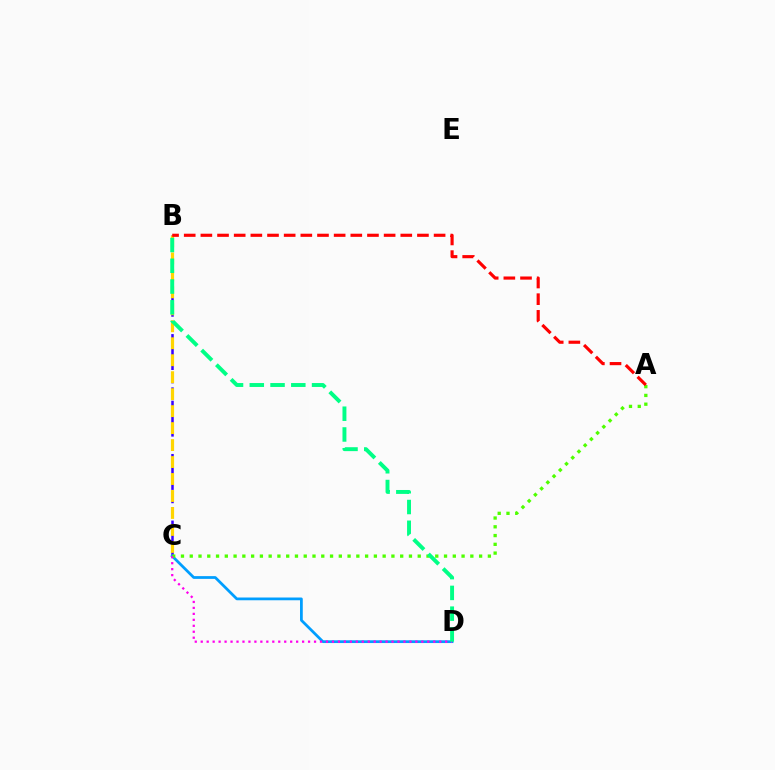{('B', 'C'): [{'color': '#3700ff', 'line_style': 'dashed', 'thickness': 1.81}, {'color': '#ffd500', 'line_style': 'dashed', 'thickness': 2.31}], ('C', 'D'): [{'color': '#009eff', 'line_style': 'solid', 'thickness': 1.98}, {'color': '#ff00ed', 'line_style': 'dotted', 'thickness': 1.62}], ('A', 'C'): [{'color': '#4fff00', 'line_style': 'dotted', 'thickness': 2.38}], ('B', 'D'): [{'color': '#00ff86', 'line_style': 'dashed', 'thickness': 2.82}], ('A', 'B'): [{'color': '#ff0000', 'line_style': 'dashed', 'thickness': 2.26}]}